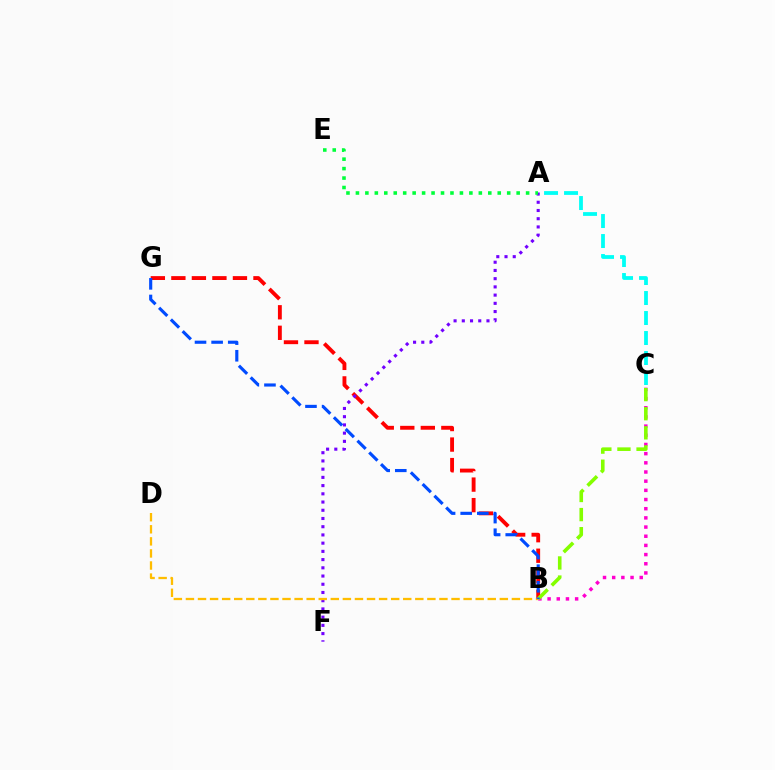{('A', 'C'): [{'color': '#00fff6', 'line_style': 'dashed', 'thickness': 2.72}], ('B', 'C'): [{'color': '#ff00cf', 'line_style': 'dotted', 'thickness': 2.49}, {'color': '#84ff00', 'line_style': 'dashed', 'thickness': 2.6}], ('B', 'G'): [{'color': '#ff0000', 'line_style': 'dashed', 'thickness': 2.79}, {'color': '#004bff', 'line_style': 'dashed', 'thickness': 2.26}], ('A', 'F'): [{'color': '#7200ff', 'line_style': 'dotted', 'thickness': 2.23}], ('B', 'D'): [{'color': '#ffbd00', 'line_style': 'dashed', 'thickness': 1.64}], ('A', 'E'): [{'color': '#00ff39', 'line_style': 'dotted', 'thickness': 2.57}]}